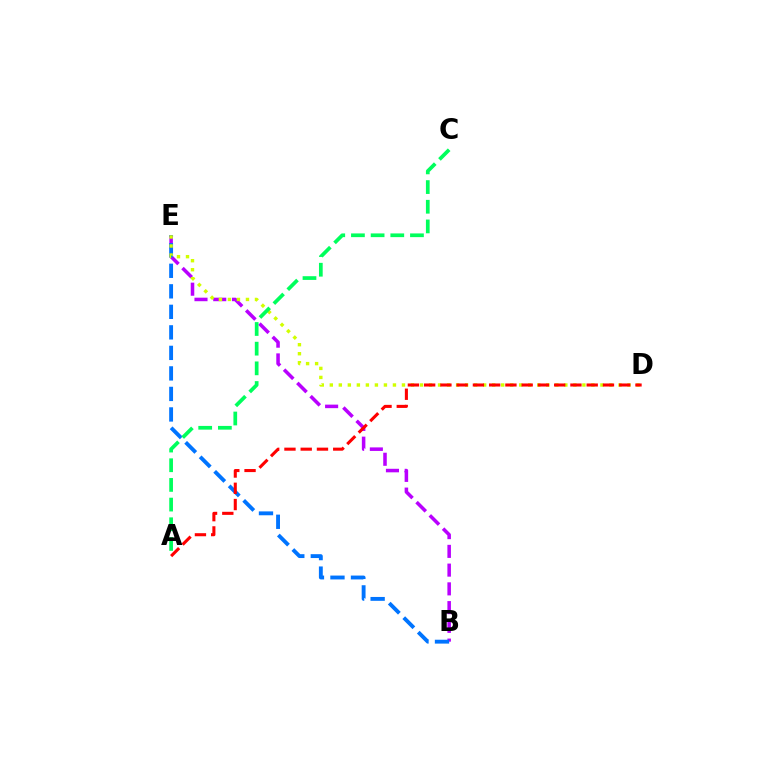{('B', 'E'): [{'color': '#b900ff', 'line_style': 'dashed', 'thickness': 2.55}, {'color': '#0074ff', 'line_style': 'dashed', 'thickness': 2.79}], ('D', 'E'): [{'color': '#d1ff00', 'line_style': 'dotted', 'thickness': 2.45}], ('A', 'C'): [{'color': '#00ff5c', 'line_style': 'dashed', 'thickness': 2.67}], ('A', 'D'): [{'color': '#ff0000', 'line_style': 'dashed', 'thickness': 2.21}]}